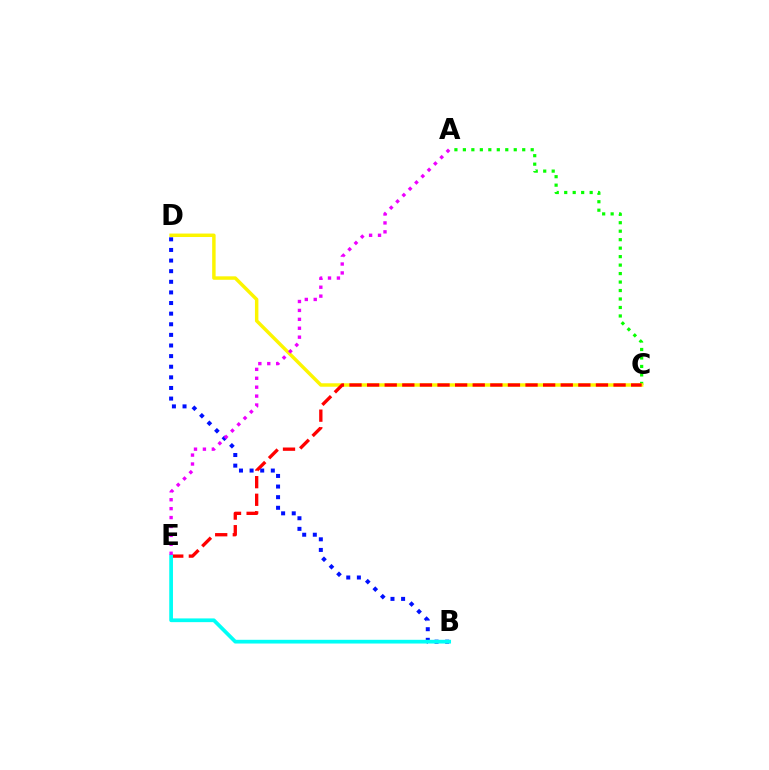{('A', 'C'): [{'color': '#08ff00', 'line_style': 'dotted', 'thickness': 2.3}], ('C', 'D'): [{'color': '#fcf500', 'line_style': 'solid', 'thickness': 2.49}], ('C', 'E'): [{'color': '#ff0000', 'line_style': 'dashed', 'thickness': 2.39}], ('B', 'D'): [{'color': '#0010ff', 'line_style': 'dotted', 'thickness': 2.88}], ('B', 'E'): [{'color': '#00fff6', 'line_style': 'solid', 'thickness': 2.68}], ('A', 'E'): [{'color': '#ee00ff', 'line_style': 'dotted', 'thickness': 2.42}]}